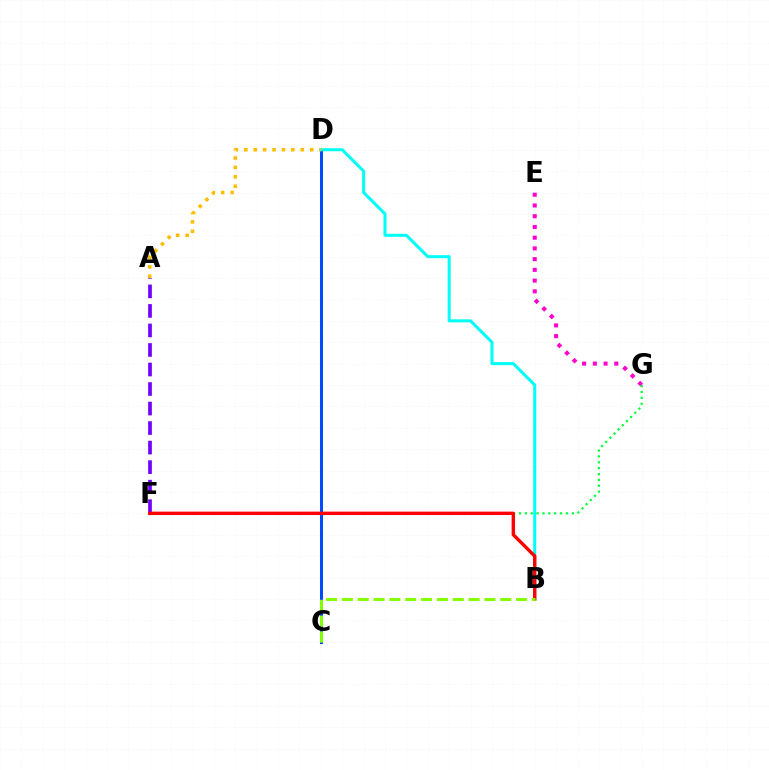{('C', 'D'): [{'color': '#004bff', 'line_style': 'solid', 'thickness': 2.19}], ('E', 'G'): [{'color': '#ff00cf', 'line_style': 'dotted', 'thickness': 2.92}], ('B', 'D'): [{'color': '#00fff6', 'line_style': 'solid', 'thickness': 2.18}], ('F', 'G'): [{'color': '#00ff39', 'line_style': 'dotted', 'thickness': 1.59}], ('A', 'F'): [{'color': '#7200ff', 'line_style': 'dashed', 'thickness': 2.65}], ('B', 'F'): [{'color': '#ff0000', 'line_style': 'solid', 'thickness': 2.46}], ('A', 'D'): [{'color': '#ffbd00', 'line_style': 'dotted', 'thickness': 2.56}], ('B', 'C'): [{'color': '#84ff00', 'line_style': 'dashed', 'thickness': 2.15}]}